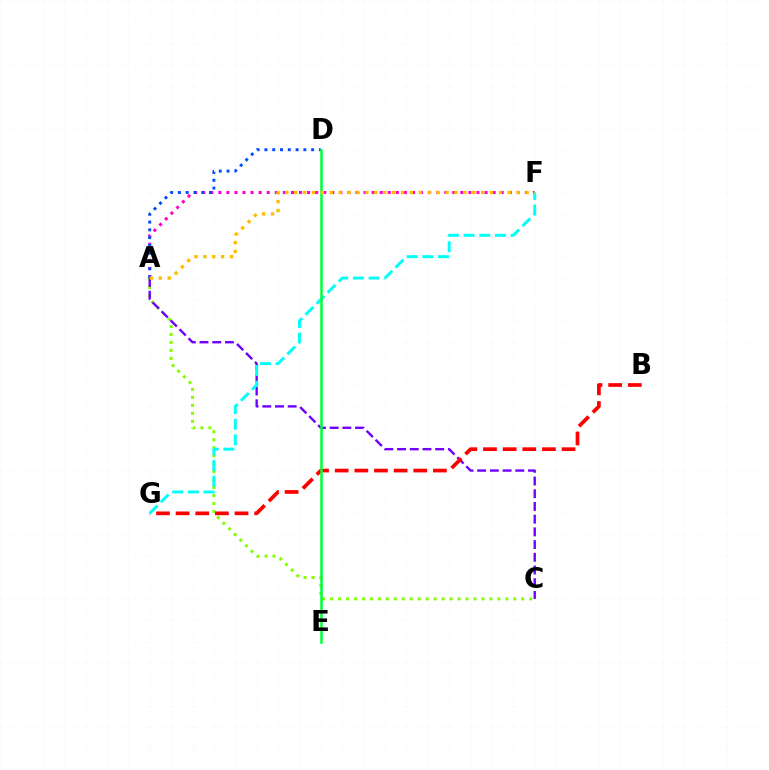{('A', 'C'): [{'color': '#84ff00', 'line_style': 'dotted', 'thickness': 2.17}, {'color': '#7200ff', 'line_style': 'dashed', 'thickness': 1.73}], ('A', 'F'): [{'color': '#ff00cf', 'line_style': 'dotted', 'thickness': 2.19}, {'color': '#ffbd00', 'line_style': 'dotted', 'thickness': 2.42}], ('A', 'D'): [{'color': '#004bff', 'line_style': 'dotted', 'thickness': 2.12}], ('B', 'G'): [{'color': '#ff0000', 'line_style': 'dashed', 'thickness': 2.67}], ('F', 'G'): [{'color': '#00fff6', 'line_style': 'dashed', 'thickness': 2.13}], ('D', 'E'): [{'color': '#00ff39', 'line_style': 'solid', 'thickness': 1.81}]}